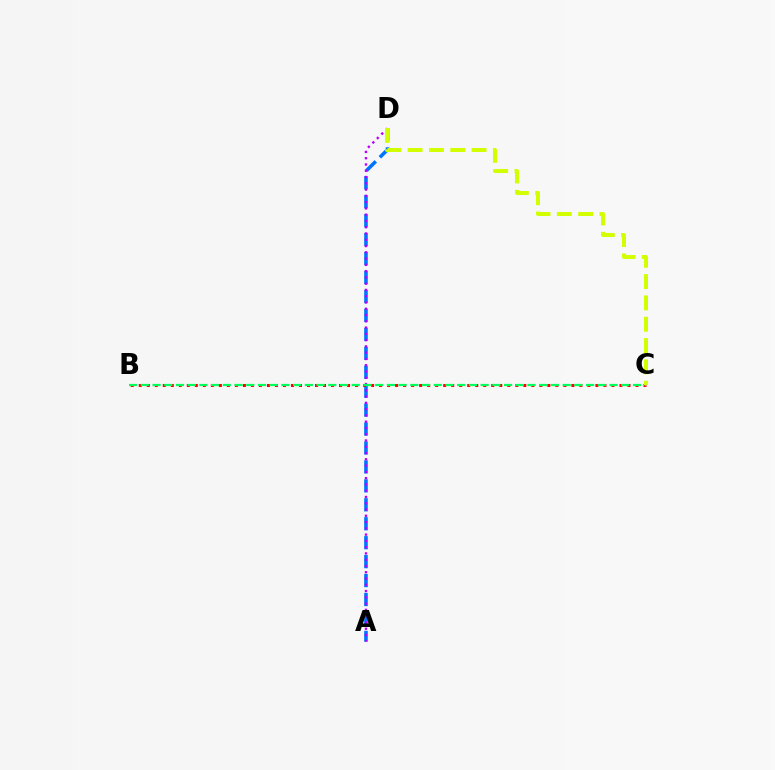{('A', 'D'): [{'color': '#0074ff', 'line_style': 'dashed', 'thickness': 2.57}, {'color': '#b900ff', 'line_style': 'dotted', 'thickness': 1.7}], ('B', 'C'): [{'color': '#ff0000', 'line_style': 'dotted', 'thickness': 2.18}, {'color': '#00ff5c', 'line_style': 'dashed', 'thickness': 1.59}], ('C', 'D'): [{'color': '#d1ff00', 'line_style': 'dashed', 'thickness': 2.9}]}